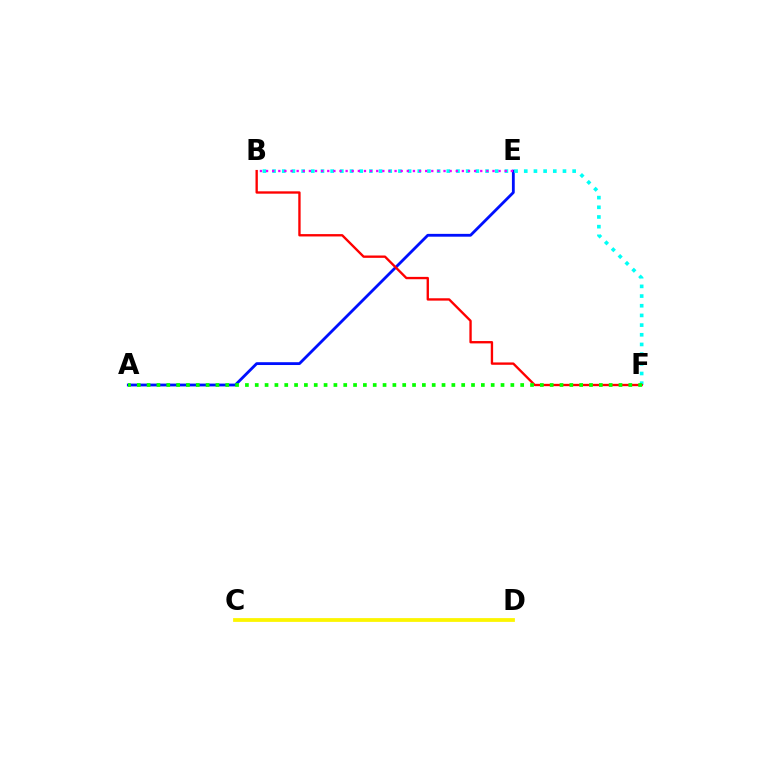{('A', 'E'): [{'color': '#0010ff', 'line_style': 'solid', 'thickness': 2.03}], ('B', 'F'): [{'color': '#00fff6', 'line_style': 'dotted', 'thickness': 2.63}, {'color': '#ff0000', 'line_style': 'solid', 'thickness': 1.69}], ('C', 'D'): [{'color': '#fcf500', 'line_style': 'solid', 'thickness': 2.72}], ('B', 'E'): [{'color': '#ee00ff', 'line_style': 'dotted', 'thickness': 1.66}], ('A', 'F'): [{'color': '#08ff00', 'line_style': 'dotted', 'thickness': 2.67}]}